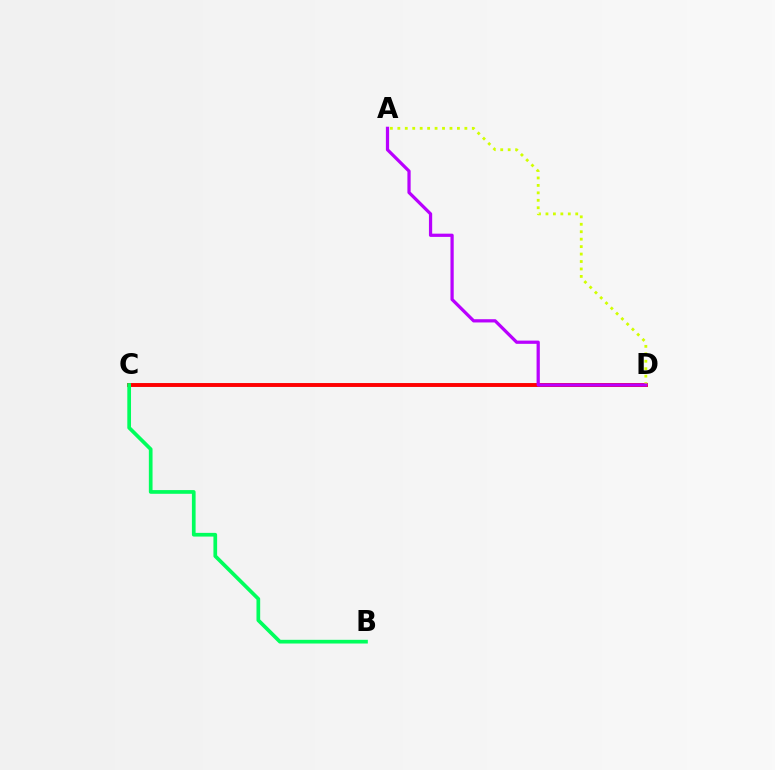{('C', 'D'): [{'color': '#0074ff', 'line_style': 'solid', 'thickness': 1.71}, {'color': '#ff0000', 'line_style': 'solid', 'thickness': 2.8}], ('A', 'D'): [{'color': '#d1ff00', 'line_style': 'dotted', 'thickness': 2.02}, {'color': '#b900ff', 'line_style': 'solid', 'thickness': 2.33}], ('B', 'C'): [{'color': '#00ff5c', 'line_style': 'solid', 'thickness': 2.66}]}